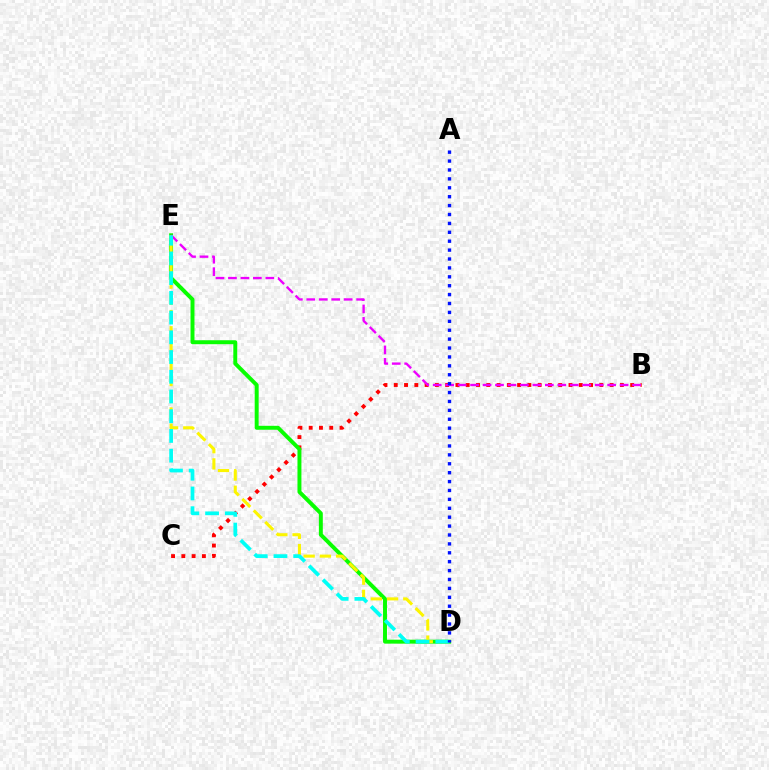{('B', 'C'): [{'color': '#ff0000', 'line_style': 'dotted', 'thickness': 2.79}], ('D', 'E'): [{'color': '#08ff00', 'line_style': 'solid', 'thickness': 2.84}, {'color': '#fcf500', 'line_style': 'dashed', 'thickness': 2.21}, {'color': '#00fff6', 'line_style': 'dashed', 'thickness': 2.68}], ('B', 'E'): [{'color': '#ee00ff', 'line_style': 'dashed', 'thickness': 1.69}], ('A', 'D'): [{'color': '#0010ff', 'line_style': 'dotted', 'thickness': 2.42}]}